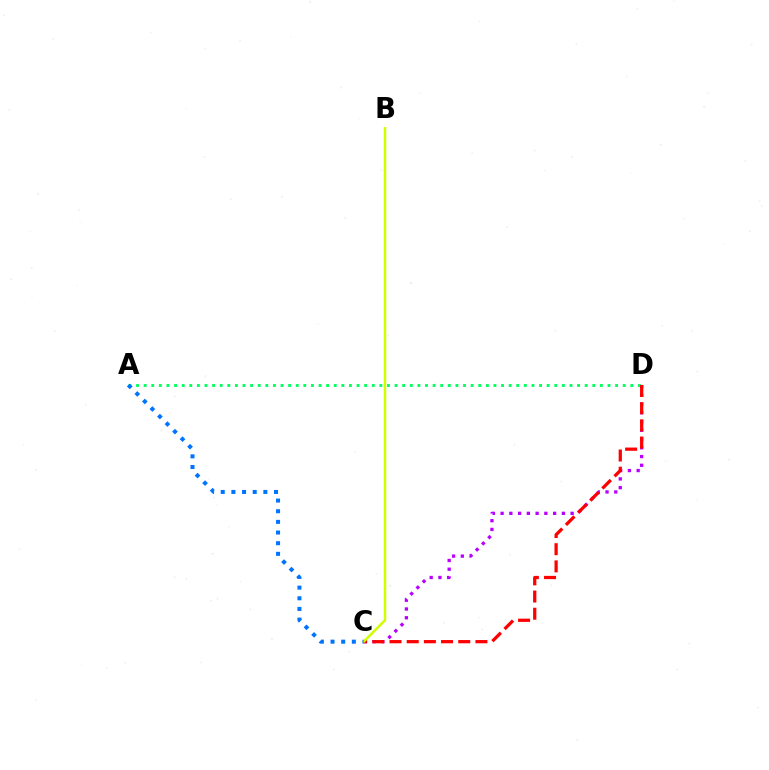{('A', 'D'): [{'color': '#00ff5c', 'line_style': 'dotted', 'thickness': 2.07}], ('C', 'D'): [{'color': '#b900ff', 'line_style': 'dotted', 'thickness': 2.38}, {'color': '#ff0000', 'line_style': 'dashed', 'thickness': 2.33}], ('B', 'C'): [{'color': '#d1ff00', 'line_style': 'solid', 'thickness': 1.81}], ('A', 'C'): [{'color': '#0074ff', 'line_style': 'dotted', 'thickness': 2.9}]}